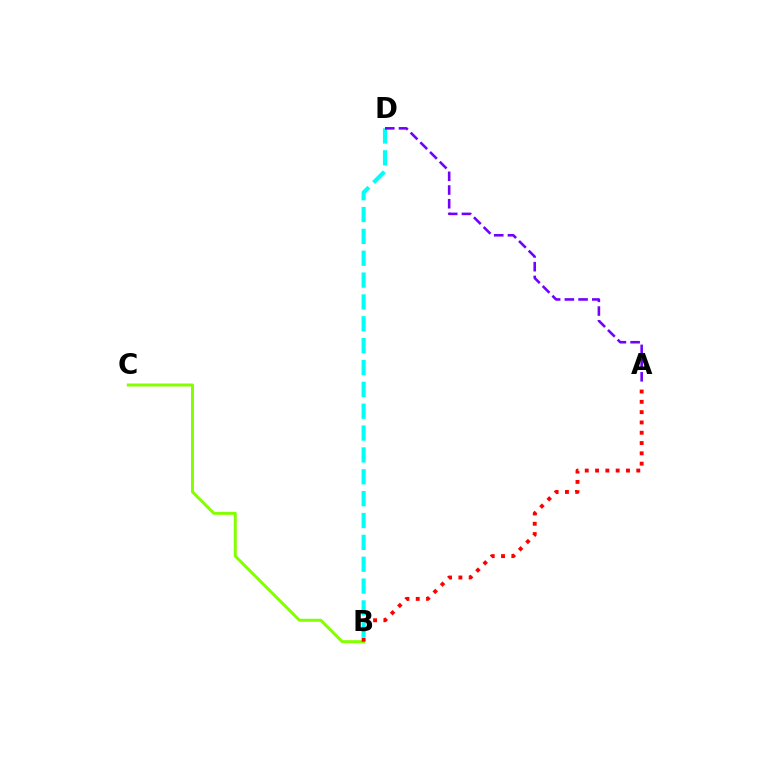{('B', 'C'): [{'color': '#84ff00', 'line_style': 'solid', 'thickness': 2.16}], ('B', 'D'): [{'color': '#00fff6', 'line_style': 'dashed', 'thickness': 2.97}], ('A', 'D'): [{'color': '#7200ff', 'line_style': 'dashed', 'thickness': 1.86}], ('A', 'B'): [{'color': '#ff0000', 'line_style': 'dotted', 'thickness': 2.8}]}